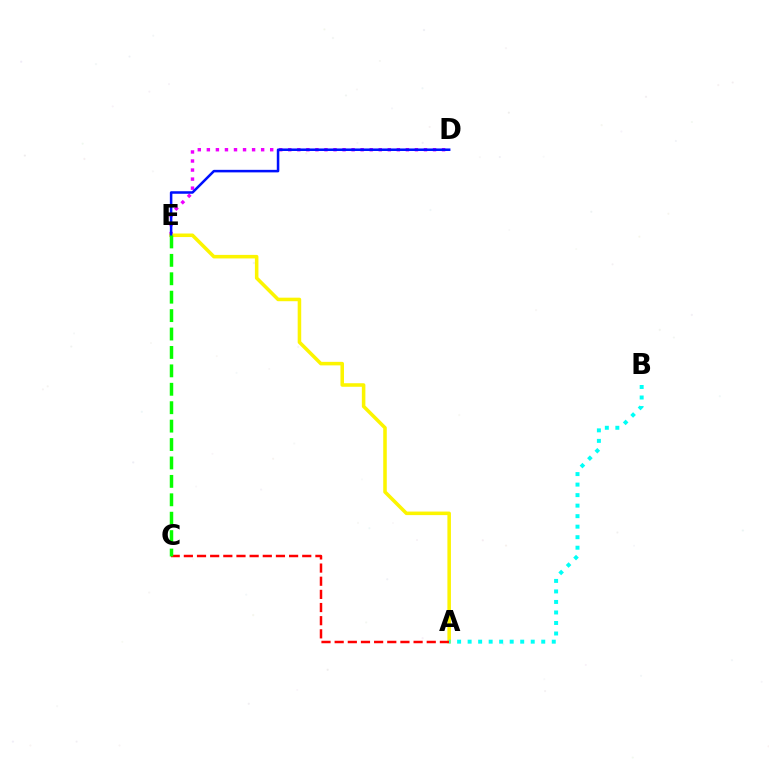{('D', 'E'): [{'color': '#ee00ff', 'line_style': 'dotted', 'thickness': 2.46}, {'color': '#0010ff', 'line_style': 'solid', 'thickness': 1.82}], ('A', 'E'): [{'color': '#fcf500', 'line_style': 'solid', 'thickness': 2.55}], ('A', 'C'): [{'color': '#ff0000', 'line_style': 'dashed', 'thickness': 1.79}], ('A', 'B'): [{'color': '#00fff6', 'line_style': 'dotted', 'thickness': 2.86}], ('C', 'E'): [{'color': '#08ff00', 'line_style': 'dashed', 'thickness': 2.5}]}